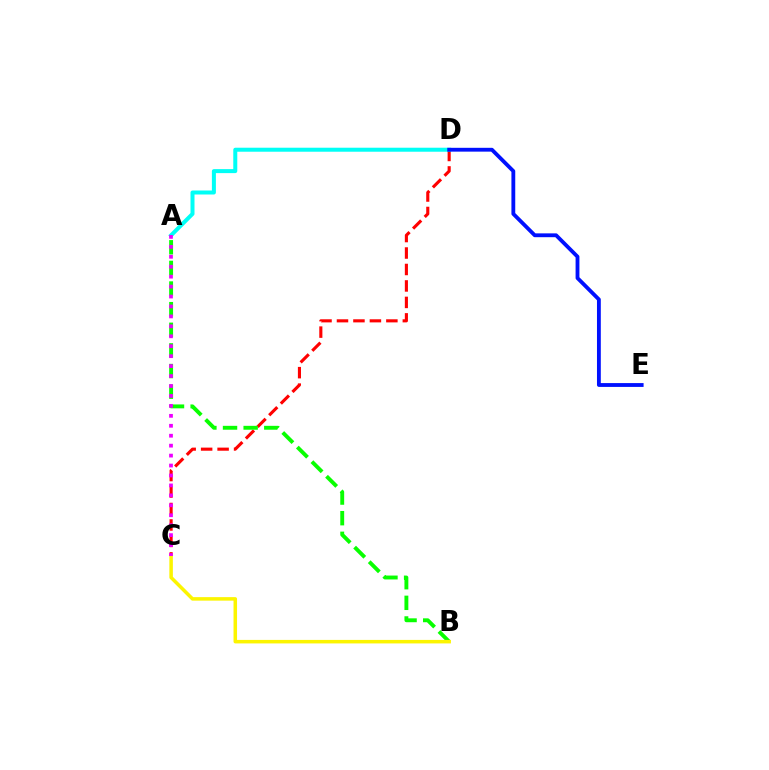{('C', 'D'): [{'color': '#ff0000', 'line_style': 'dashed', 'thickness': 2.24}], ('A', 'B'): [{'color': '#08ff00', 'line_style': 'dashed', 'thickness': 2.8}], ('B', 'C'): [{'color': '#fcf500', 'line_style': 'solid', 'thickness': 2.53}], ('A', 'D'): [{'color': '#00fff6', 'line_style': 'solid', 'thickness': 2.88}], ('D', 'E'): [{'color': '#0010ff', 'line_style': 'solid', 'thickness': 2.76}], ('A', 'C'): [{'color': '#ee00ff', 'line_style': 'dotted', 'thickness': 2.7}]}